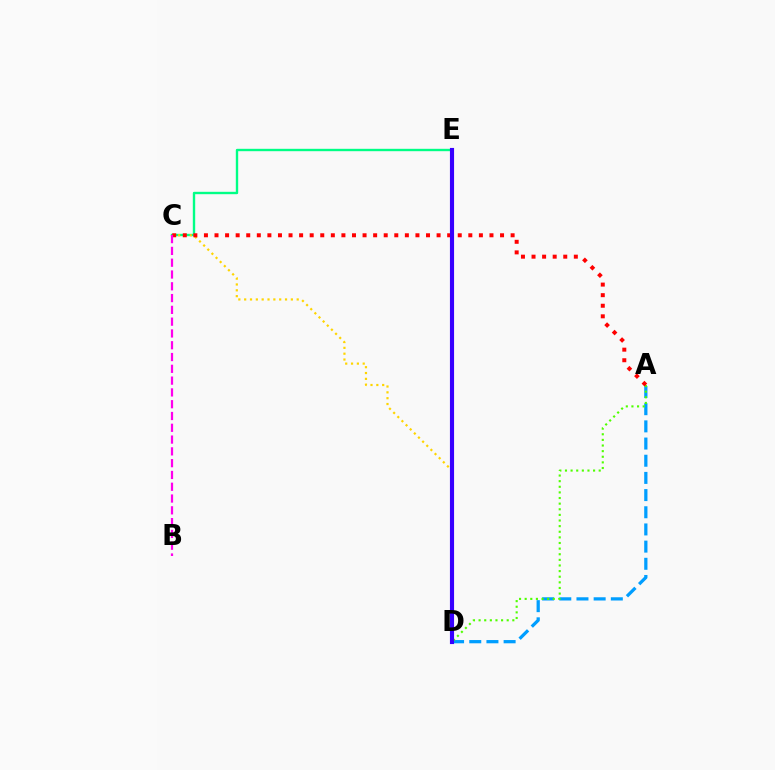{('A', 'D'): [{'color': '#009eff', 'line_style': 'dashed', 'thickness': 2.33}, {'color': '#4fff00', 'line_style': 'dotted', 'thickness': 1.53}], ('C', 'E'): [{'color': '#00ff86', 'line_style': 'solid', 'thickness': 1.72}], ('C', 'D'): [{'color': '#ffd500', 'line_style': 'dotted', 'thickness': 1.59}], ('A', 'C'): [{'color': '#ff0000', 'line_style': 'dotted', 'thickness': 2.87}], ('D', 'E'): [{'color': '#3700ff', 'line_style': 'solid', 'thickness': 2.98}], ('B', 'C'): [{'color': '#ff00ed', 'line_style': 'dashed', 'thickness': 1.6}]}